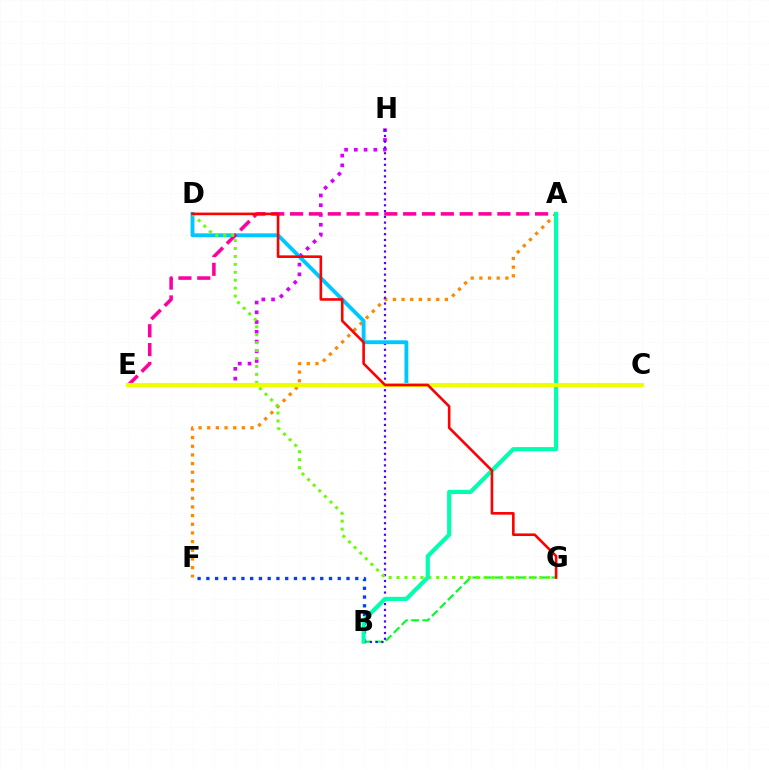{('B', 'G'): [{'color': '#00ff27', 'line_style': 'dashed', 'thickness': 1.53}], ('B', 'F'): [{'color': '#003fff', 'line_style': 'dotted', 'thickness': 2.38}], ('A', 'F'): [{'color': '#ff8800', 'line_style': 'dotted', 'thickness': 2.36}], ('E', 'H'): [{'color': '#d600ff', 'line_style': 'dotted', 'thickness': 2.65}], ('B', 'H'): [{'color': '#4f00ff', 'line_style': 'dotted', 'thickness': 1.57}], ('C', 'D'): [{'color': '#00c7ff', 'line_style': 'solid', 'thickness': 2.78}], ('A', 'E'): [{'color': '#ff00a0', 'line_style': 'dashed', 'thickness': 2.56}], ('D', 'G'): [{'color': '#66ff00', 'line_style': 'dotted', 'thickness': 2.15}, {'color': '#ff0000', 'line_style': 'solid', 'thickness': 1.88}], ('A', 'B'): [{'color': '#00ffaf', 'line_style': 'solid', 'thickness': 3.0}], ('C', 'E'): [{'color': '#eeff00', 'line_style': 'solid', 'thickness': 2.96}]}